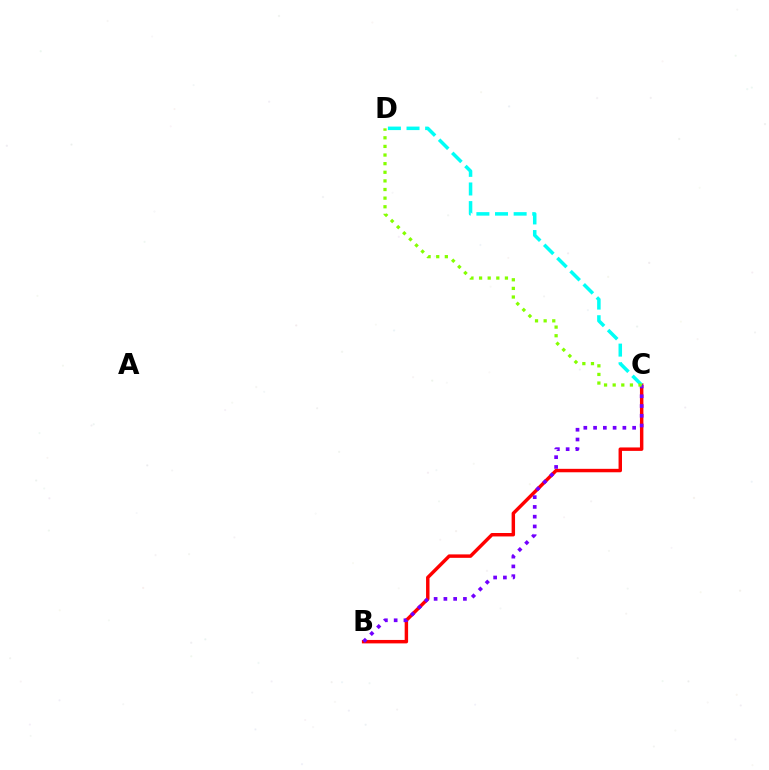{('B', 'C'): [{'color': '#ff0000', 'line_style': 'solid', 'thickness': 2.48}, {'color': '#7200ff', 'line_style': 'dotted', 'thickness': 2.65}], ('C', 'D'): [{'color': '#00fff6', 'line_style': 'dashed', 'thickness': 2.53}, {'color': '#84ff00', 'line_style': 'dotted', 'thickness': 2.34}]}